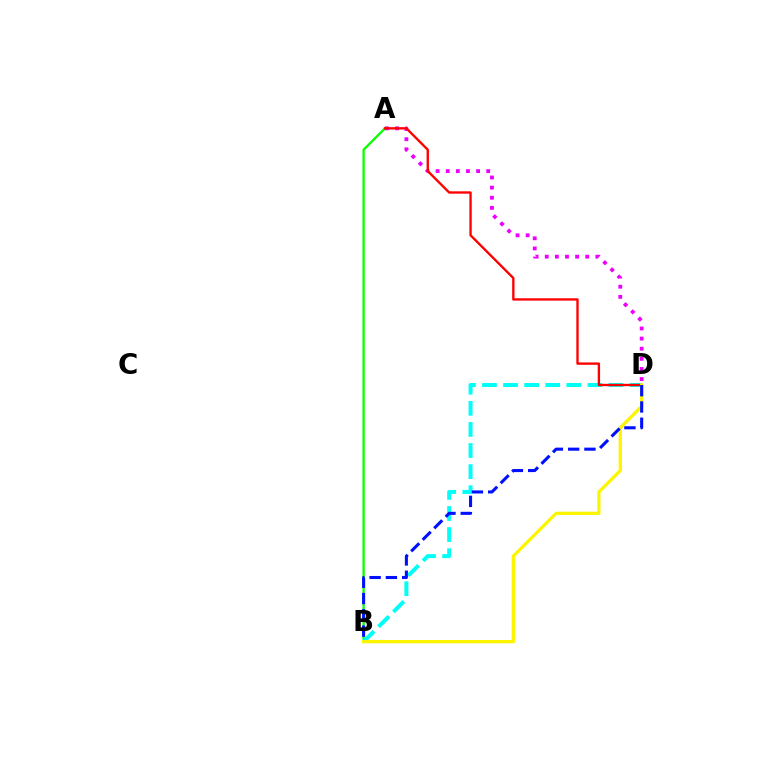{('A', 'D'): [{'color': '#ee00ff', 'line_style': 'dotted', 'thickness': 2.75}, {'color': '#ff0000', 'line_style': 'solid', 'thickness': 1.69}], ('A', 'B'): [{'color': '#08ff00', 'line_style': 'solid', 'thickness': 1.65}], ('B', 'D'): [{'color': '#00fff6', 'line_style': 'dashed', 'thickness': 2.87}, {'color': '#fcf500', 'line_style': 'solid', 'thickness': 2.36}, {'color': '#0010ff', 'line_style': 'dashed', 'thickness': 2.21}]}